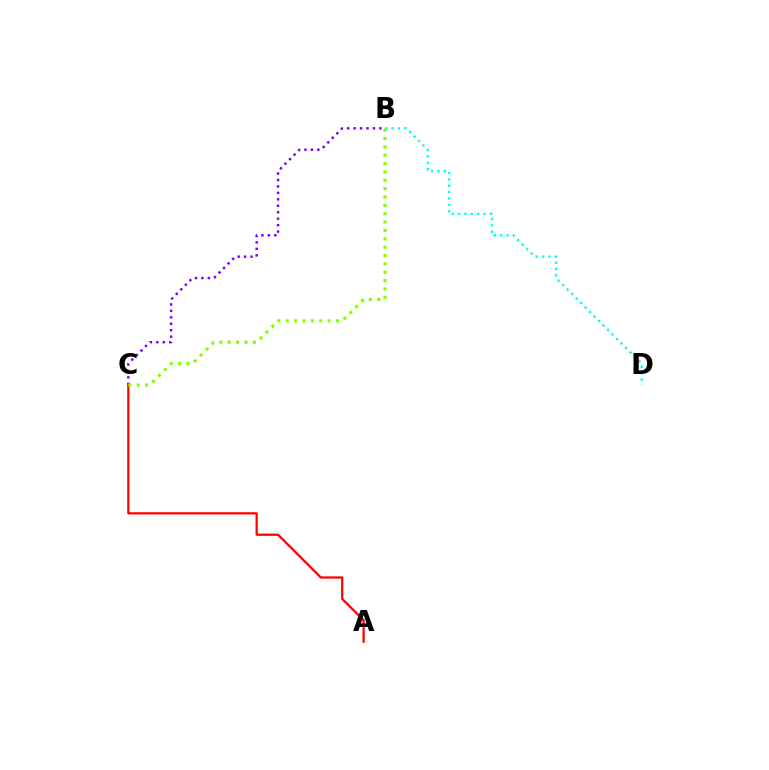{('B', 'C'): [{'color': '#7200ff', 'line_style': 'dotted', 'thickness': 1.75}, {'color': '#84ff00', 'line_style': 'dotted', 'thickness': 2.27}], ('B', 'D'): [{'color': '#00fff6', 'line_style': 'dotted', 'thickness': 1.72}], ('A', 'C'): [{'color': '#ff0000', 'line_style': 'solid', 'thickness': 1.61}]}